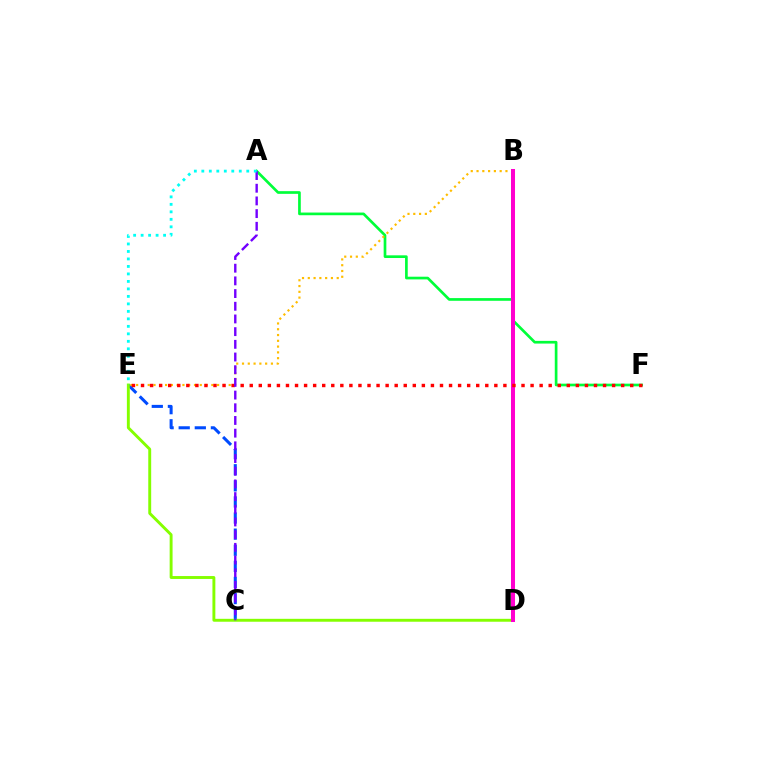{('C', 'E'): [{'color': '#004bff', 'line_style': 'dashed', 'thickness': 2.19}], ('A', 'F'): [{'color': '#00ff39', 'line_style': 'solid', 'thickness': 1.93}], ('D', 'E'): [{'color': '#84ff00', 'line_style': 'solid', 'thickness': 2.1}], ('B', 'E'): [{'color': '#ffbd00', 'line_style': 'dotted', 'thickness': 1.57}], ('B', 'D'): [{'color': '#ff00cf', 'line_style': 'solid', 'thickness': 2.89}], ('E', 'F'): [{'color': '#ff0000', 'line_style': 'dotted', 'thickness': 2.46}], ('A', 'C'): [{'color': '#7200ff', 'line_style': 'dashed', 'thickness': 1.72}], ('A', 'E'): [{'color': '#00fff6', 'line_style': 'dotted', 'thickness': 2.03}]}